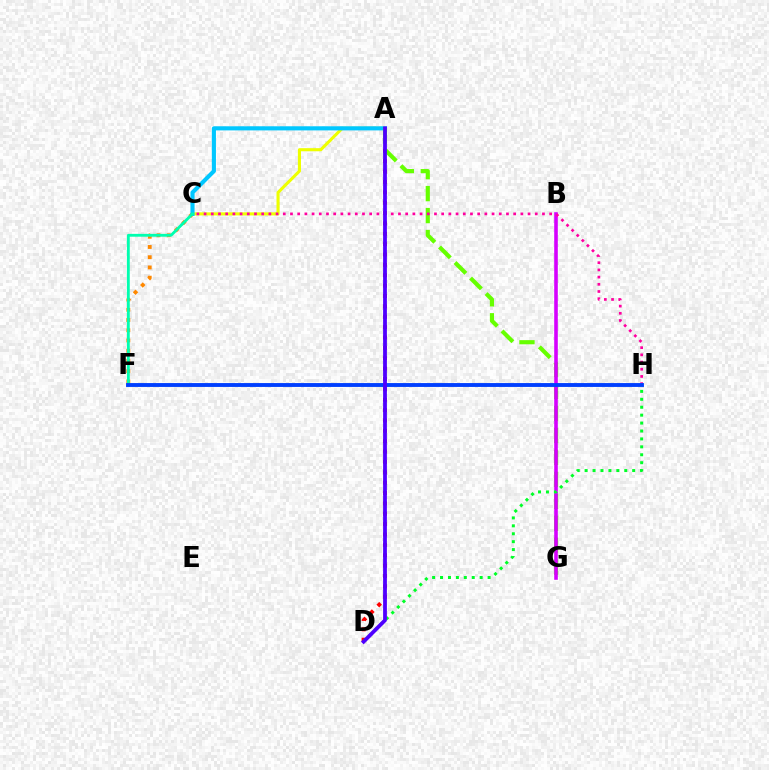{('A', 'D'): [{'color': '#ff0000', 'line_style': 'dotted', 'thickness': 2.82}, {'color': '#4f00ff', 'line_style': 'solid', 'thickness': 2.73}], ('A', 'C'): [{'color': '#eeff00', 'line_style': 'solid', 'thickness': 2.23}, {'color': '#00c7ff', 'line_style': 'solid', 'thickness': 2.97}], ('C', 'F'): [{'color': '#ff8800', 'line_style': 'dotted', 'thickness': 2.78}, {'color': '#00ffaf', 'line_style': 'solid', 'thickness': 2.05}], ('A', 'G'): [{'color': '#66ff00', 'line_style': 'dashed', 'thickness': 2.98}], ('B', 'G'): [{'color': '#d600ff', 'line_style': 'solid', 'thickness': 2.58}], ('C', 'H'): [{'color': '#ff00a0', 'line_style': 'dotted', 'thickness': 1.96}], ('D', 'H'): [{'color': '#00ff27', 'line_style': 'dotted', 'thickness': 2.15}], ('F', 'H'): [{'color': '#003fff', 'line_style': 'solid', 'thickness': 2.79}]}